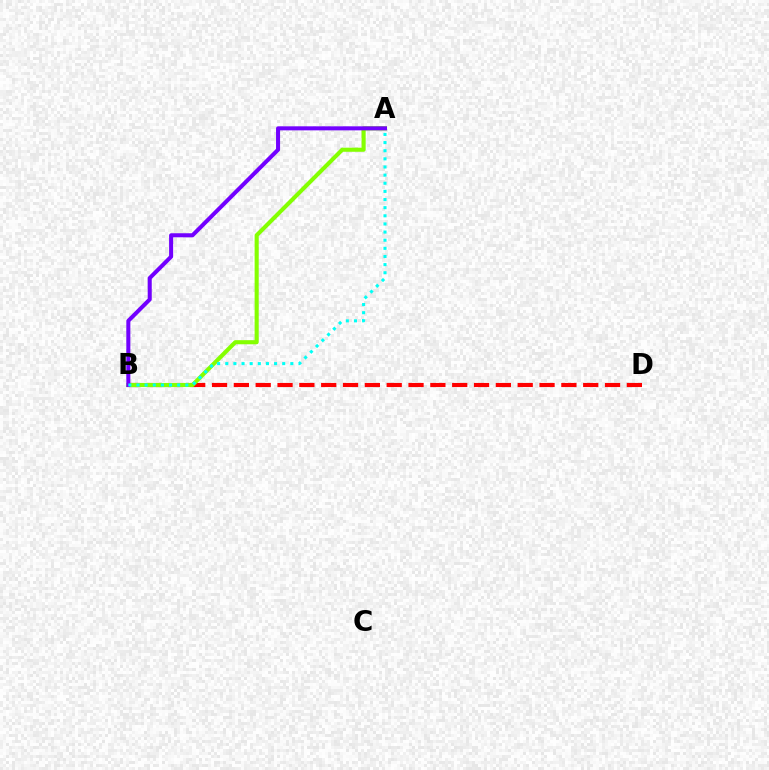{('B', 'D'): [{'color': '#ff0000', 'line_style': 'dashed', 'thickness': 2.97}], ('A', 'B'): [{'color': '#84ff00', 'line_style': 'solid', 'thickness': 2.95}, {'color': '#7200ff', 'line_style': 'solid', 'thickness': 2.91}, {'color': '#00fff6', 'line_style': 'dotted', 'thickness': 2.21}]}